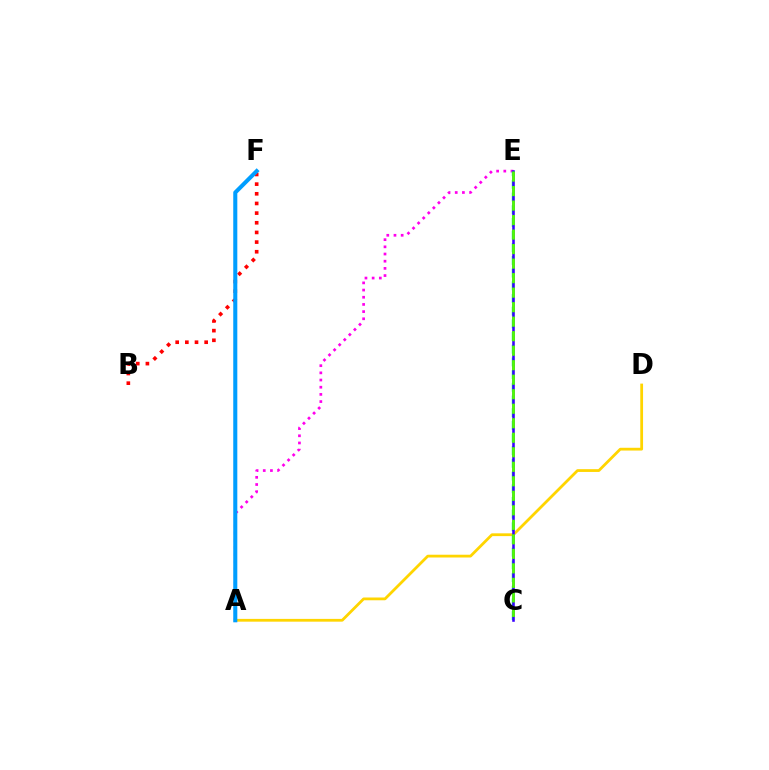{('B', 'F'): [{'color': '#ff0000', 'line_style': 'dotted', 'thickness': 2.62}], ('A', 'D'): [{'color': '#ffd500', 'line_style': 'solid', 'thickness': 2.0}], ('A', 'E'): [{'color': '#ff00ed', 'line_style': 'dotted', 'thickness': 1.95}], ('C', 'E'): [{'color': '#00ff86', 'line_style': 'dashed', 'thickness': 1.72}, {'color': '#3700ff', 'line_style': 'solid', 'thickness': 1.85}, {'color': '#4fff00', 'line_style': 'dashed', 'thickness': 1.97}], ('A', 'F'): [{'color': '#009eff', 'line_style': 'solid', 'thickness': 2.92}]}